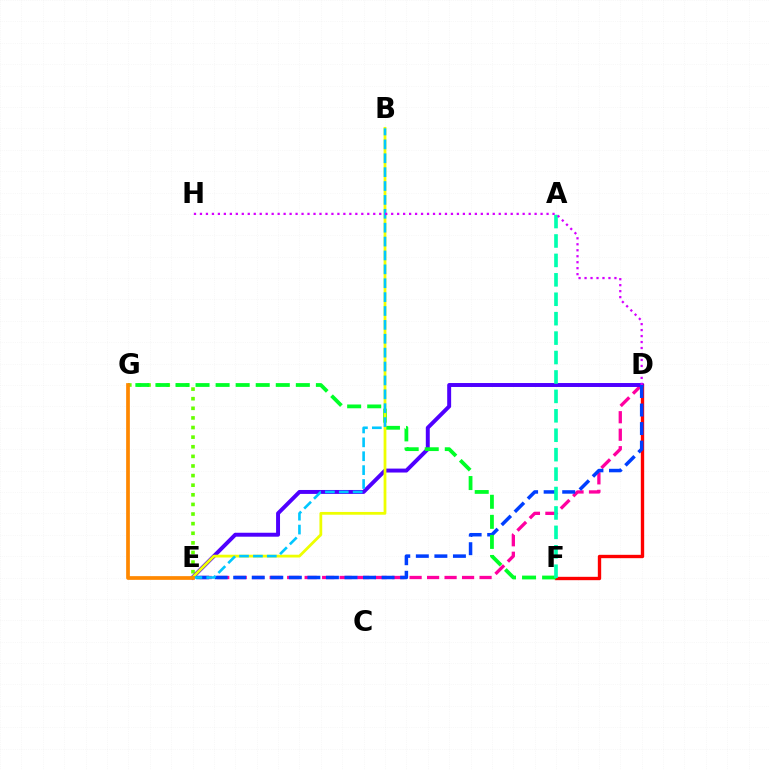{('E', 'G'): [{'color': '#66ff00', 'line_style': 'dotted', 'thickness': 2.61}, {'color': '#ff8800', 'line_style': 'solid', 'thickness': 2.68}], ('D', 'E'): [{'color': '#ff00a0', 'line_style': 'dashed', 'thickness': 2.38}, {'color': '#4f00ff', 'line_style': 'solid', 'thickness': 2.84}, {'color': '#003fff', 'line_style': 'dashed', 'thickness': 2.52}], ('D', 'F'): [{'color': '#ff0000', 'line_style': 'solid', 'thickness': 2.42}], ('F', 'G'): [{'color': '#00ff27', 'line_style': 'dashed', 'thickness': 2.73}], ('A', 'F'): [{'color': '#00ffaf', 'line_style': 'dashed', 'thickness': 2.64}], ('B', 'E'): [{'color': '#eeff00', 'line_style': 'solid', 'thickness': 2.0}, {'color': '#00c7ff', 'line_style': 'dashed', 'thickness': 1.89}], ('D', 'H'): [{'color': '#d600ff', 'line_style': 'dotted', 'thickness': 1.62}]}